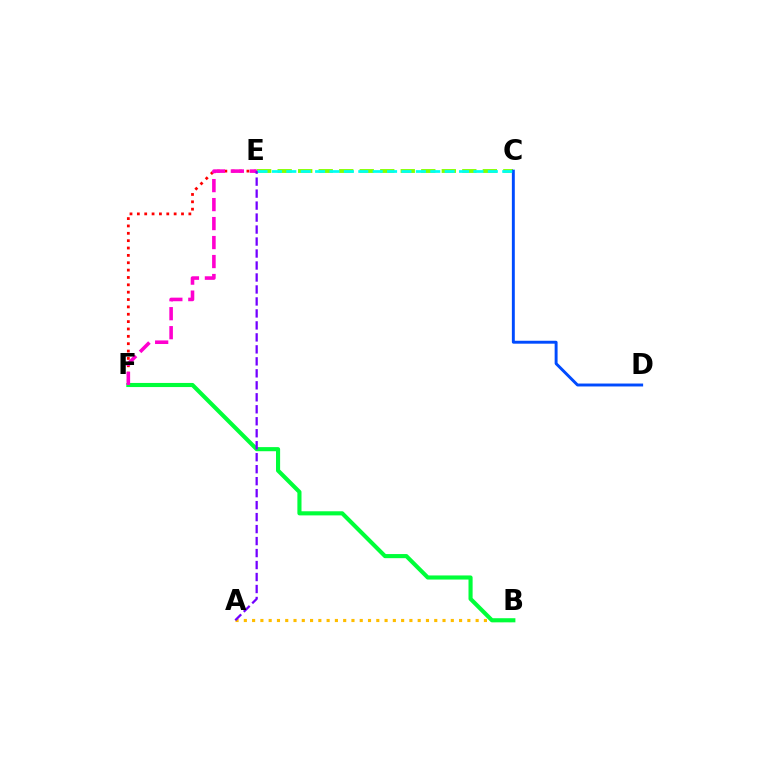{('E', 'F'): [{'color': '#ff0000', 'line_style': 'dotted', 'thickness': 2.0}, {'color': '#ff00cf', 'line_style': 'dashed', 'thickness': 2.58}], ('A', 'B'): [{'color': '#ffbd00', 'line_style': 'dotted', 'thickness': 2.25}], ('B', 'F'): [{'color': '#00ff39', 'line_style': 'solid', 'thickness': 2.96}], ('C', 'E'): [{'color': '#84ff00', 'line_style': 'dashed', 'thickness': 2.79}, {'color': '#00fff6', 'line_style': 'dashed', 'thickness': 1.96}], ('C', 'D'): [{'color': '#004bff', 'line_style': 'solid', 'thickness': 2.11}], ('A', 'E'): [{'color': '#7200ff', 'line_style': 'dashed', 'thickness': 1.63}]}